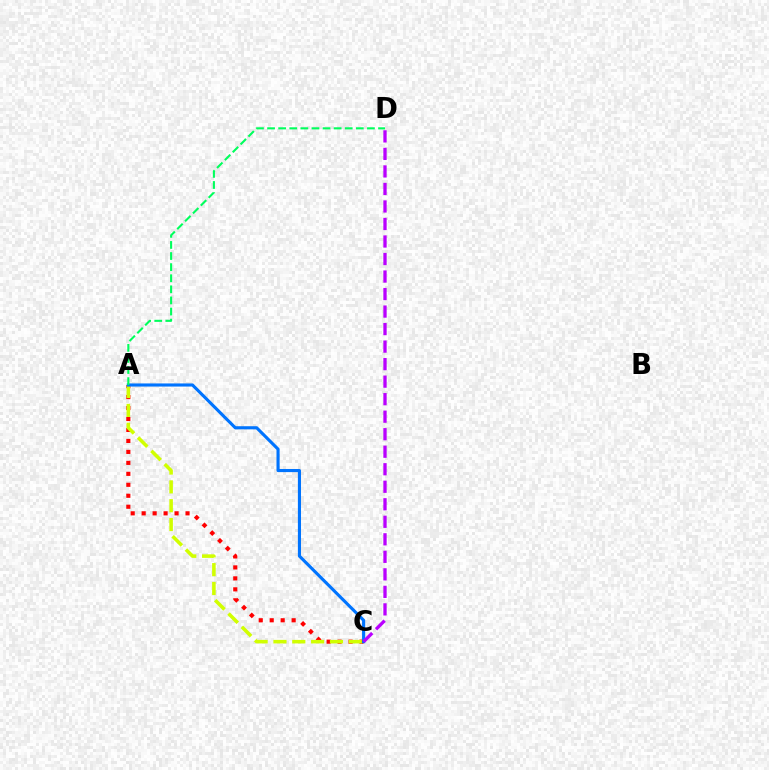{('A', 'C'): [{'color': '#ff0000', 'line_style': 'dotted', 'thickness': 2.98}, {'color': '#d1ff00', 'line_style': 'dashed', 'thickness': 2.56}, {'color': '#0074ff', 'line_style': 'solid', 'thickness': 2.24}], ('C', 'D'): [{'color': '#b900ff', 'line_style': 'dashed', 'thickness': 2.38}], ('A', 'D'): [{'color': '#00ff5c', 'line_style': 'dashed', 'thickness': 1.51}]}